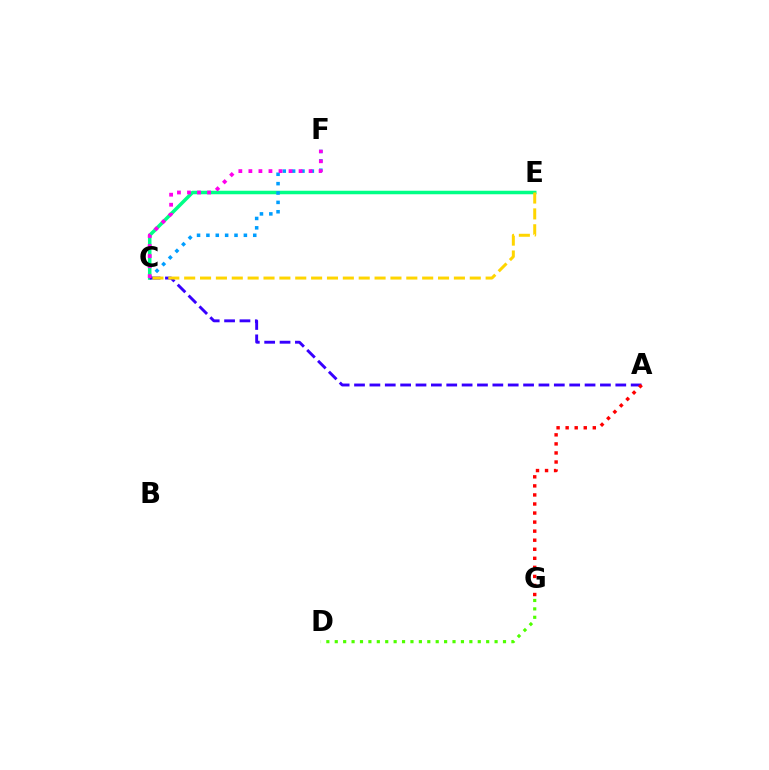{('C', 'E'): [{'color': '#00ff86', 'line_style': 'solid', 'thickness': 2.53}, {'color': '#ffd500', 'line_style': 'dashed', 'thickness': 2.16}], ('C', 'F'): [{'color': '#009eff', 'line_style': 'dotted', 'thickness': 2.55}, {'color': '#ff00ed', 'line_style': 'dotted', 'thickness': 2.73}], ('A', 'C'): [{'color': '#3700ff', 'line_style': 'dashed', 'thickness': 2.09}], ('D', 'G'): [{'color': '#4fff00', 'line_style': 'dotted', 'thickness': 2.29}], ('A', 'G'): [{'color': '#ff0000', 'line_style': 'dotted', 'thickness': 2.46}]}